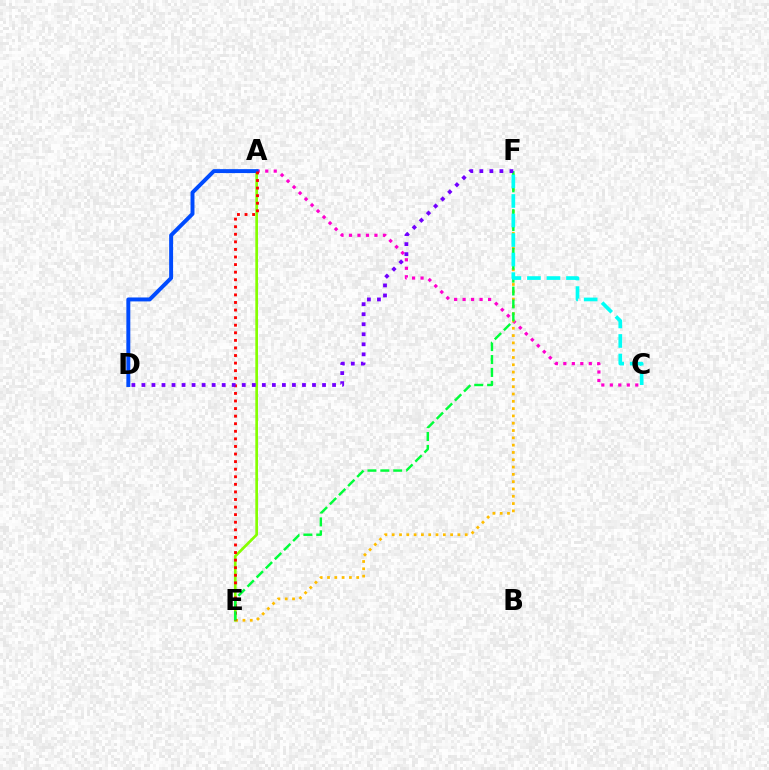{('A', 'C'): [{'color': '#ff00cf', 'line_style': 'dotted', 'thickness': 2.31}], ('E', 'F'): [{'color': '#ffbd00', 'line_style': 'dotted', 'thickness': 1.98}, {'color': '#00ff39', 'line_style': 'dashed', 'thickness': 1.75}], ('A', 'E'): [{'color': '#84ff00', 'line_style': 'solid', 'thickness': 1.93}, {'color': '#ff0000', 'line_style': 'dotted', 'thickness': 2.06}], ('A', 'D'): [{'color': '#004bff', 'line_style': 'solid', 'thickness': 2.84}], ('D', 'F'): [{'color': '#7200ff', 'line_style': 'dotted', 'thickness': 2.73}], ('C', 'F'): [{'color': '#00fff6', 'line_style': 'dashed', 'thickness': 2.65}]}